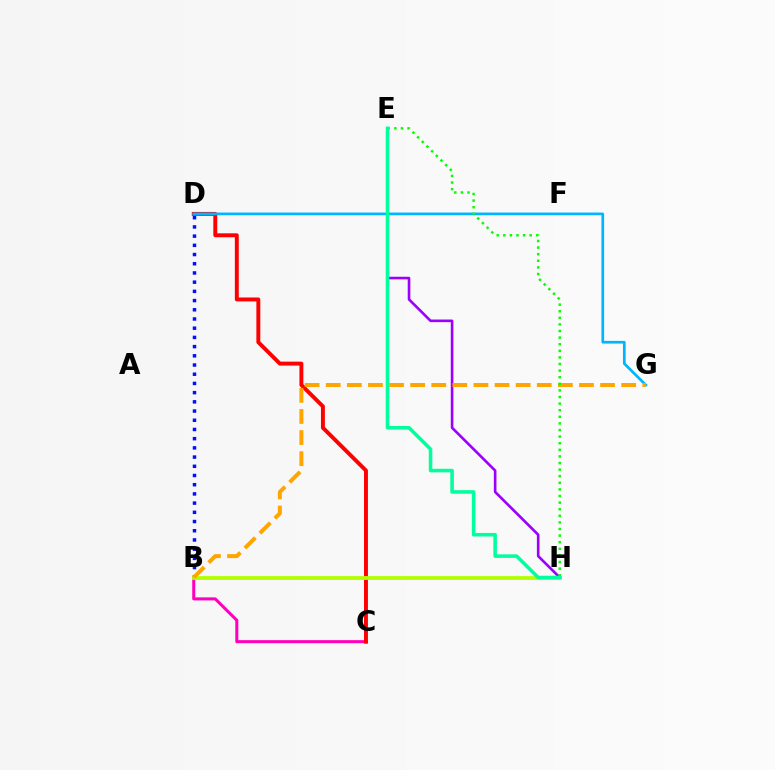{('B', 'C'): [{'color': '#ff00bd', 'line_style': 'solid', 'thickness': 2.19}], ('C', 'D'): [{'color': '#ff0000', 'line_style': 'solid', 'thickness': 2.83}], ('B', 'D'): [{'color': '#0010ff', 'line_style': 'dotted', 'thickness': 2.5}], ('B', 'H'): [{'color': '#b3ff00', 'line_style': 'solid', 'thickness': 2.73}], ('E', 'H'): [{'color': '#9b00ff', 'line_style': 'solid', 'thickness': 1.89}, {'color': '#08ff00', 'line_style': 'dotted', 'thickness': 1.79}, {'color': '#00ff9d', 'line_style': 'solid', 'thickness': 2.56}], ('D', 'G'): [{'color': '#00b5ff', 'line_style': 'solid', 'thickness': 1.95}], ('B', 'G'): [{'color': '#ffa500', 'line_style': 'dashed', 'thickness': 2.87}]}